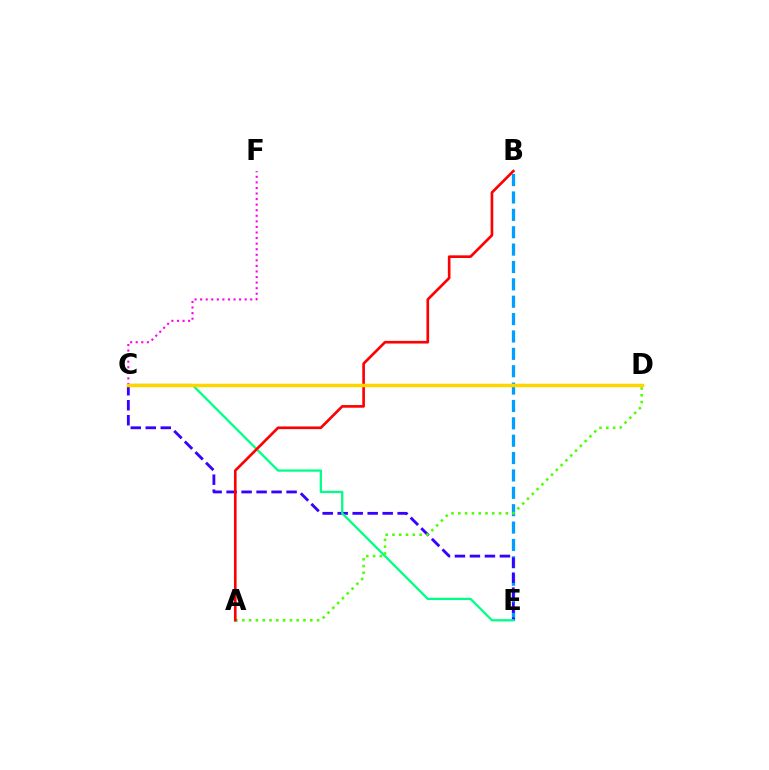{('B', 'E'): [{'color': '#009eff', 'line_style': 'dashed', 'thickness': 2.36}], ('C', 'E'): [{'color': '#3700ff', 'line_style': 'dashed', 'thickness': 2.04}, {'color': '#00ff86', 'line_style': 'solid', 'thickness': 1.65}], ('A', 'D'): [{'color': '#4fff00', 'line_style': 'dotted', 'thickness': 1.85}], ('C', 'F'): [{'color': '#ff00ed', 'line_style': 'dotted', 'thickness': 1.51}], ('A', 'B'): [{'color': '#ff0000', 'line_style': 'solid', 'thickness': 1.91}], ('C', 'D'): [{'color': '#ffd500', 'line_style': 'solid', 'thickness': 2.51}]}